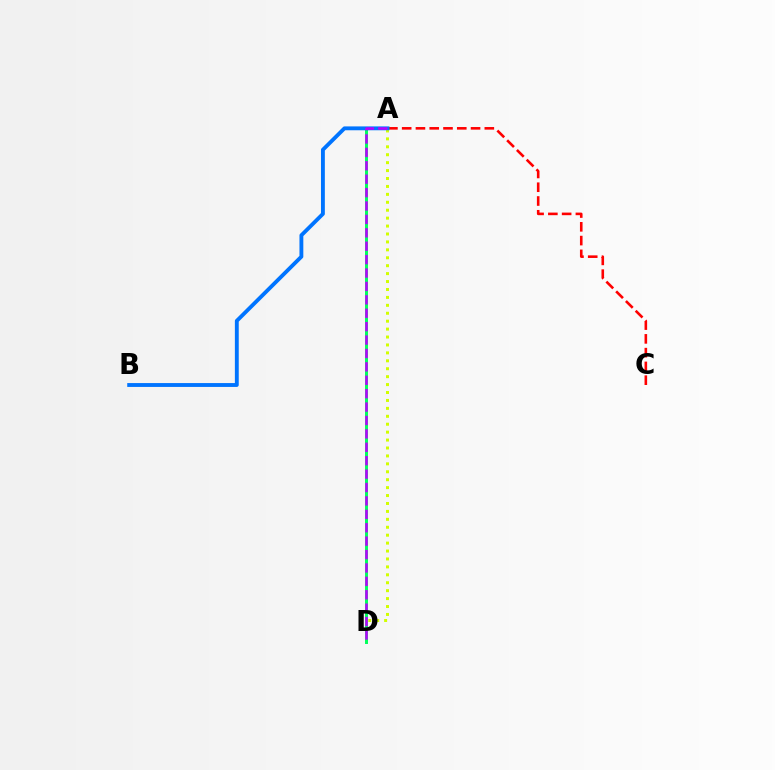{('A', 'C'): [{'color': '#ff0000', 'line_style': 'dashed', 'thickness': 1.87}], ('A', 'D'): [{'color': '#d1ff00', 'line_style': 'dotted', 'thickness': 2.15}, {'color': '#00ff5c', 'line_style': 'solid', 'thickness': 2.13}, {'color': '#b900ff', 'line_style': 'dashed', 'thickness': 1.82}], ('A', 'B'): [{'color': '#0074ff', 'line_style': 'solid', 'thickness': 2.78}]}